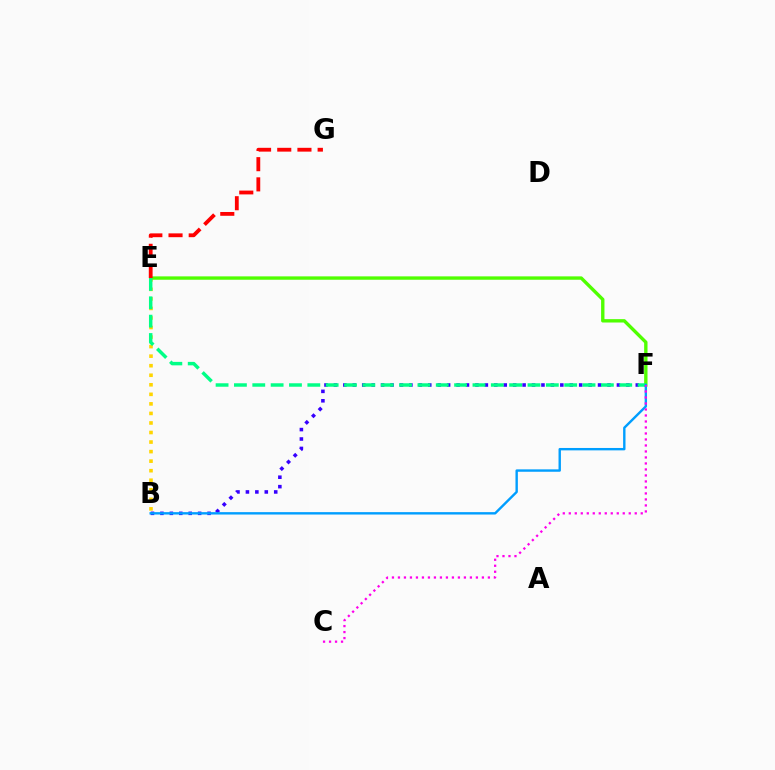{('B', 'F'): [{'color': '#3700ff', 'line_style': 'dotted', 'thickness': 2.56}, {'color': '#009eff', 'line_style': 'solid', 'thickness': 1.72}], ('B', 'E'): [{'color': '#ffd500', 'line_style': 'dotted', 'thickness': 2.59}], ('E', 'F'): [{'color': '#4fff00', 'line_style': 'solid', 'thickness': 2.42}, {'color': '#00ff86', 'line_style': 'dashed', 'thickness': 2.49}], ('E', 'G'): [{'color': '#ff0000', 'line_style': 'dashed', 'thickness': 2.74}], ('C', 'F'): [{'color': '#ff00ed', 'line_style': 'dotted', 'thickness': 1.63}]}